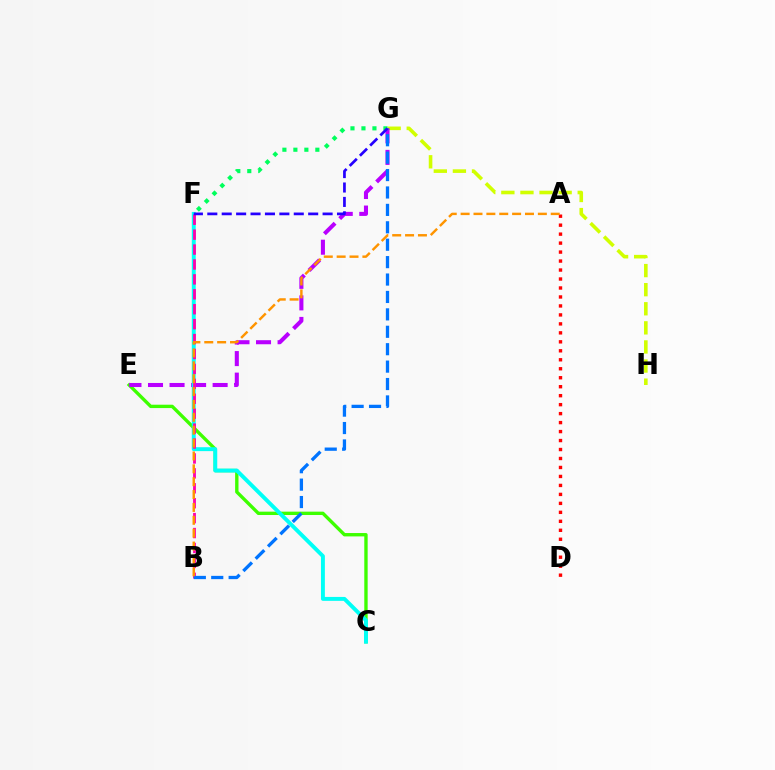{('C', 'E'): [{'color': '#3dff00', 'line_style': 'solid', 'thickness': 2.42}], ('G', 'H'): [{'color': '#d1ff00', 'line_style': 'dashed', 'thickness': 2.59}], ('E', 'G'): [{'color': '#b900ff', 'line_style': 'dashed', 'thickness': 2.93}], ('C', 'F'): [{'color': '#00fff6', 'line_style': 'solid', 'thickness': 2.82}], ('B', 'F'): [{'color': '#ff00ac', 'line_style': 'dashed', 'thickness': 2.03}], ('A', 'D'): [{'color': '#ff0000', 'line_style': 'dotted', 'thickness': 2.44}], ('B', 'G'): [{'color': '#0074ff', 'line_style': 'dashed', 'thickness': 2.37}], ('A', 'B'): [{'color': '#ff9400', 'line_style': 'dashed', 'thickness': 1.75}], ('F', 'G'): [{'color': '#00ff5c', 'line_style': 'dotted', 'thickness': 2.98}, {'color': '#2500ff', 'line_style': 'dashed', 'thickness': 1.96}]}